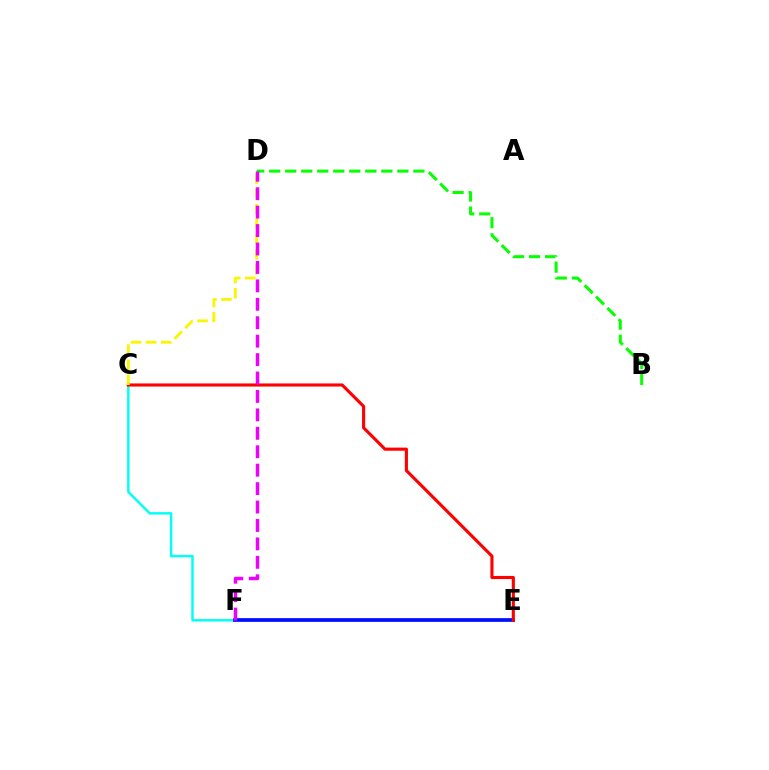{('B', 'D'): [{'color': '#08ff00', 'line_style': 'dashed', 'thickness': 2.18}], ('C', 'F'): [{'color': '#00fff6', 'line_style': 'solid', 'thickness': 1.76}], ('E', 'F'): [{'color': '#0010ff', 'line_style': 'solid', 'thickness': 2.68}], ('C', 'E'): [{'color': '#ff0000', 'line_style': 'solid', 'thickness': 2.24}], ('C', 'D'): [{'color': '#fcf500', 'line_style': 'dashed', 'thickness': 2.05}], ('D', 'F'): [{'color': '#ee00ff', 'line_style': 'dashed', 'thickness': 2.5}]}